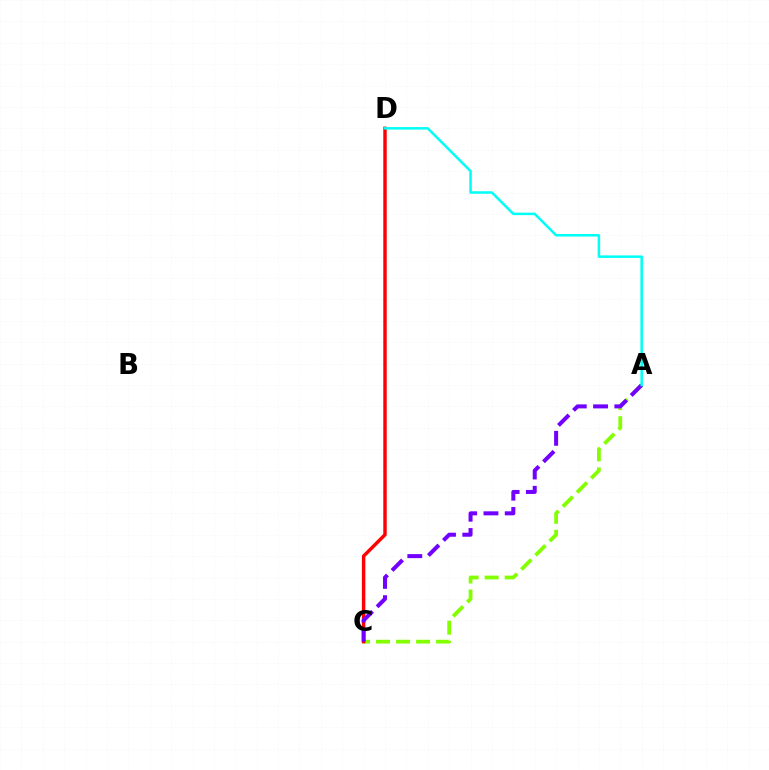{('A', 'C'): [{'color': '#84ff00', 'line_style': 'dashed', 'thickness': 2.72}, {'color': '#7200ff', 'line_style': 'dashed', 'thickness': 2.89}], ('C', 'D'): [{'color': '#ff0000', 'line_style': 'solid', 'thickness': 2.47}], ('A', 'D'): [{'color': '#00fff6', 'line_style': 'solid', 'thickness': 1.81}]}